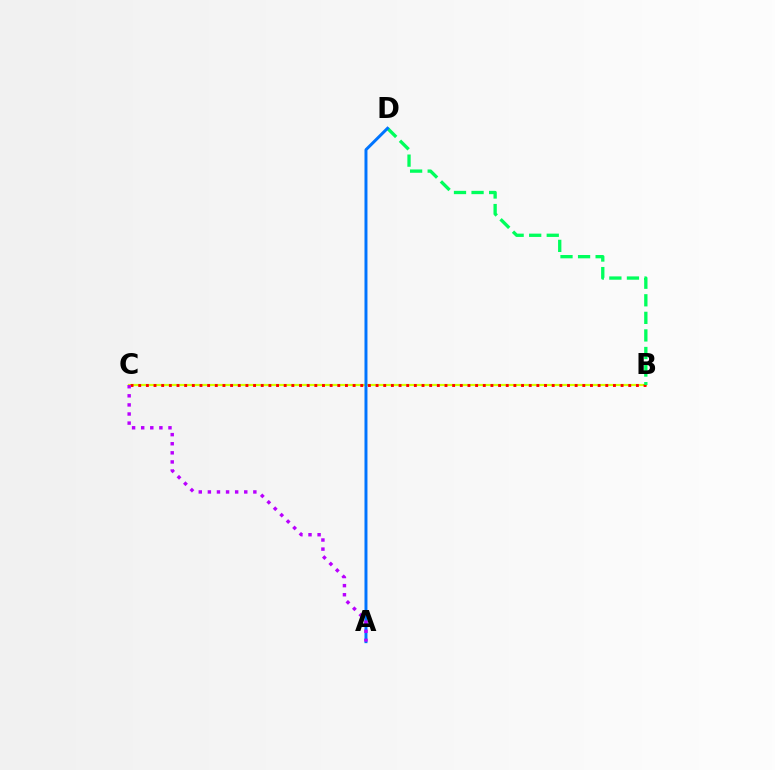{('B', 'C'): [{'color': '#d1ff00', 'line_style': 'solid', 'thickness': 1.57}, {'color': '#ff0000', 'line_style': 'dotted', 'thickness': 2.08}], ('B', 'D'): [{'color': '#00ff5c', 'line_style': 'dashed', 'thickness': 2.39}], ('A', 'D'): [{'color': '#0074ff', 'line_style': 'solid', 'thickness': 2.14}], ('A', 'C'): [{'color': '#b900ff', 'line_style': 'dotted', 'thickness': 2.47}]}